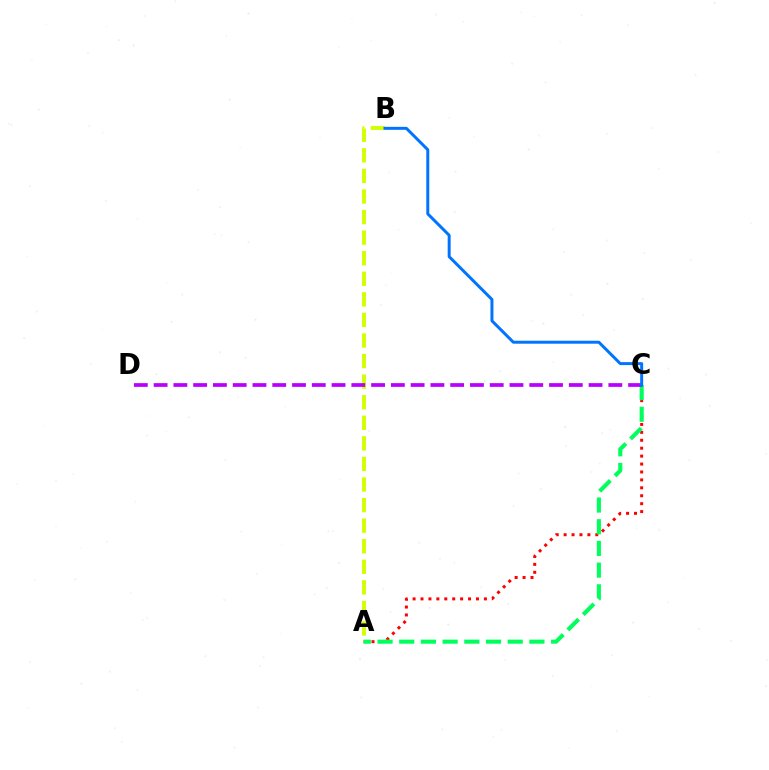{('A', 'C'): [{'color': '#ff0000', 'line_style': 'dotted', 'thickness': 2.15}, {'color': '#00ff5c', 'line_style': 'dashed', 'thickness': 2.95}], ('A', 'B'): [{'color': '#d1ff00', 'line_style': 'dashed', 'thickness': 2.79}], ('C', 'D'): [{'color': '#b900ff', 'line_style': 'dashed', 'thickness': 2.69}], ('B', 'C'): [{'color': '#0074ff', 'line_style': 'solid', 'thickness': 2.14}]}